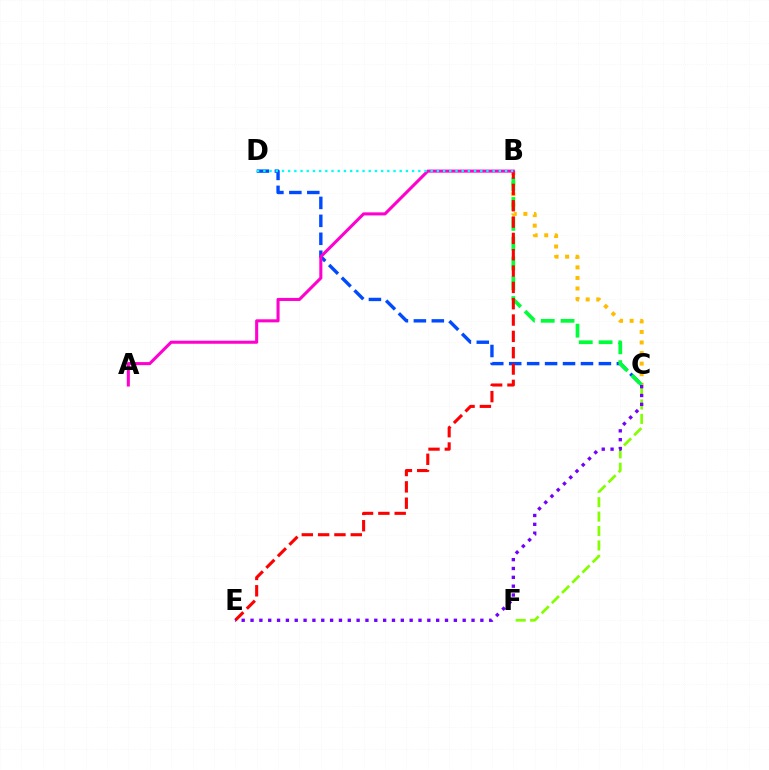{('B', 'C'): [{'color': '#ffbd00', 'line_style': 'dotted', 'thickness': 2.87}, {'color': '#00ff39', 'line_style': 'dashed', 'thickness': 2.69}], ('C', 'D'): [{'color': '#004bff', 'line_style': 'dashed', 'thickness': 2.44}], ('B', 'E'): [{'color': '#ff0000', 'line_style': 'dashed', 'thickness': 2.22}], ('A', 'B'): [{'color': '#ff00cf', 'line_style': 'solid', 'thickness': 2.21}], ('B', 'D'): [{'color': '#00fff6', 'line_style': 'dotted', 'thickness': 1.68}], ('C', 'F'): [{'color': '#84ff00', 'line_style': 'dashed', 'thickness': 1.96}], ('C', 'E'): [{'color': '#7200ff', 'line_style': 'dotted', 'thickness': 2.4}]}